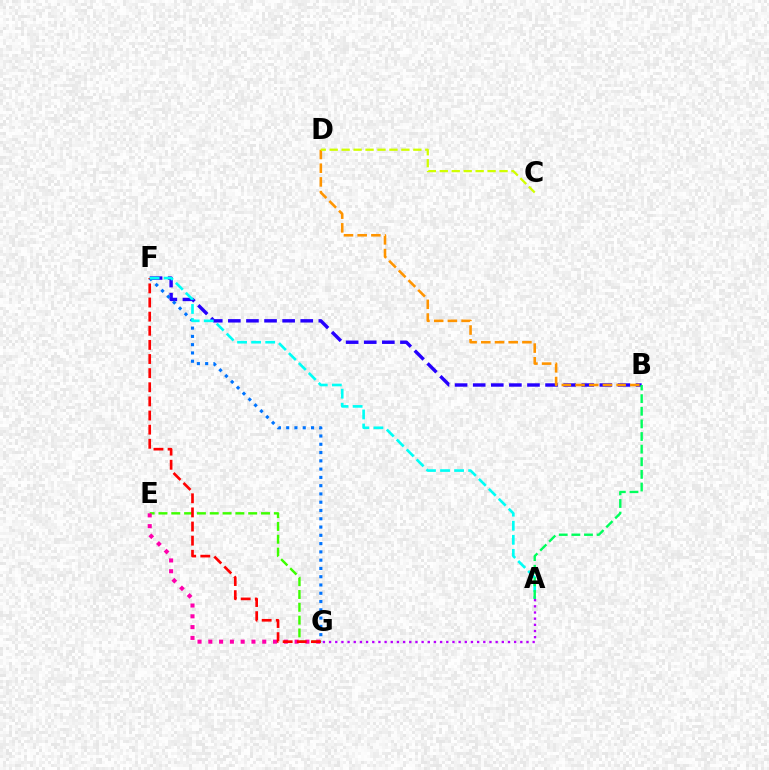{('E', 'G'): [{'color': '#3dff00', 'line_style': 'dashed', 'thickness': 1.74}, {'color': '#ff00ac', 'line_style': 'dotted', 'thickness': 2.93}], ('B', 'F'): [{'color': '#2500ff', 'line_style': 'dashed', 'thickness': 2.46}], ('F', 'G'): [{'color': '#0074ff', 'line_style': 'dotted', 'thickness': 2.25}, {'color': '#ff0000', 'line_style': 'dashed', 'thickness': 1.92}], ('A', 'F'): [{'color': '#00fff6', 'line_style': 'dashed', 'thickness': 1.91}], ('B', 'D'): [{'color': '#ff9400', 'line_style': 'dashed', 'thickness': 1.86}], ('A', 'G'): [{'color': '#b900ff', 'line_style': 'dotted', 'thickness': 1.68}], ('C', 'D'): [{'color': '#d1ff00', 'line_style': 'dashed', 'thickness': 1.62}], ('A', 'B'): [{'color': '#00ff5c', 'line_style': 'dashed', 'thickness': 1.71}]}